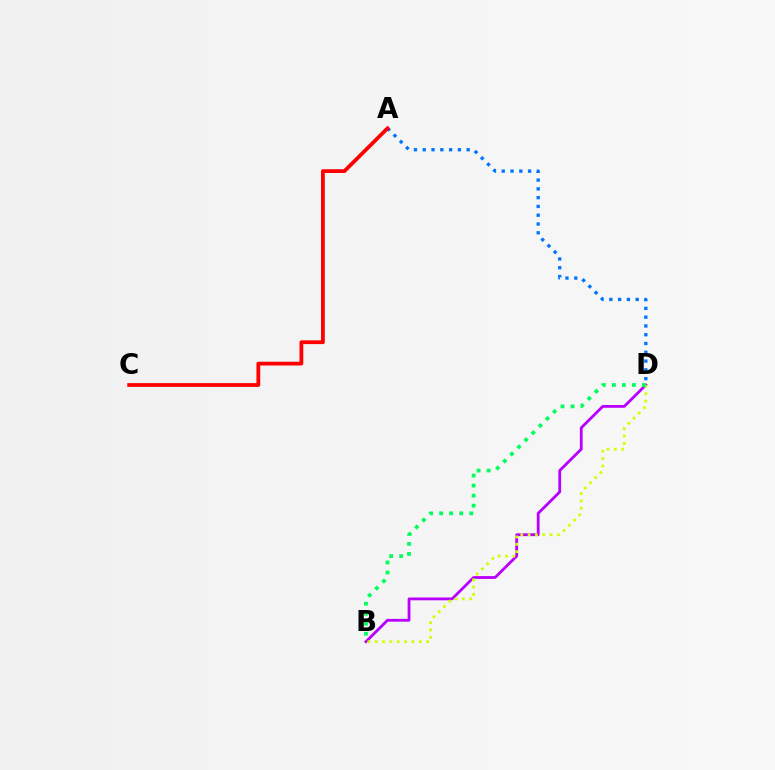{('B', 'D'): [{'color': '#b900ff', 'line_style': 'solid', 'thickness': 2.02}, {'color': '#d1ff00', 'line_style': 'dotted', 'thickness': 1.99}, {'color': '#00ff5c', 'line_style': 'dotted', 'thickness': 2.73}], ('A', 'D'): [{'color': '#0074ff', 'line_style': 'dotted', 'thickness': 2.39}], ('A', 'C'): [{'color': '#ff0000', 'line_style': 'solid', 'thickness': 2.72}]}